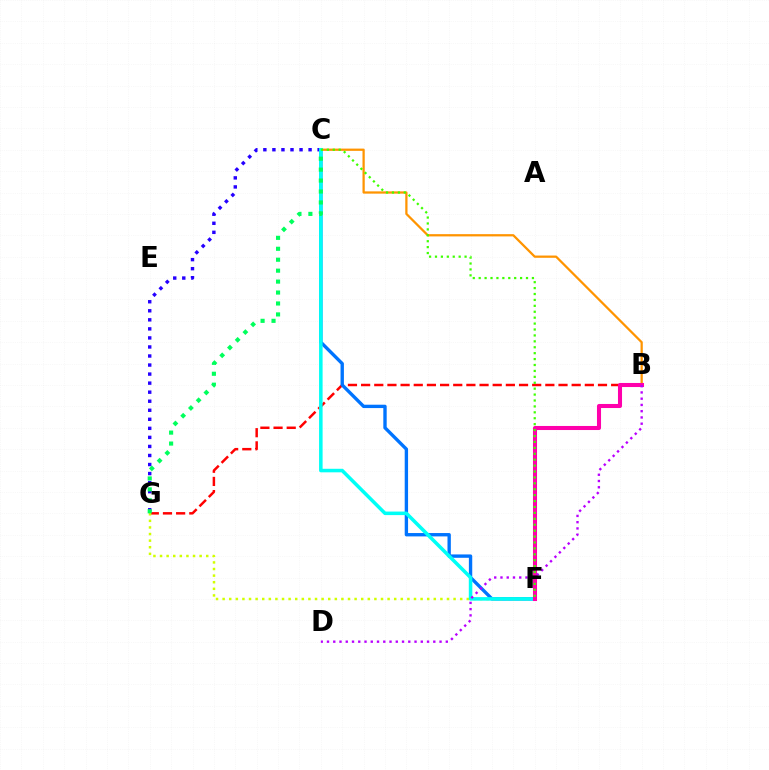{('B', 'G'): [{'color': '#ff0000', 'line_style': 'dashed', 'thickness': 1.79}], ('C', 'F'): [{'color': '#0074ff', 'line_style': 'solid', 'thickness': 2.42}, {'color': '#00fff6', 'line_style': 'solid', 'thickness': 2.54}, {'color': '#3dff00', 'line_style': 'dotted', 'thickness': 1.61}], ('F', 'G'): [{'color': '#d1ff00', 'line_style': 'dotted', 'thickness': 1.79}], ('B', 'C'): [{'color': '#ff9400', 'line_style': 'solid', 'thickness': 1.62}], ('C', 'G'): [{'color': '#2500ff', 'line_style': 'dotted', 'thickness': 2.46}, {'color': '#00ff5c', 'line_style': 'dotted', 'thickness': 2.97}], ('B', 'F'): [{'color': '#ff00ac', 'line_style': 'solid', 'thickness': 2.92}], ('B', 'D'): [{'color': '#b900ff', 'line_style': 'dotted', 'thickness': 1.7}]}